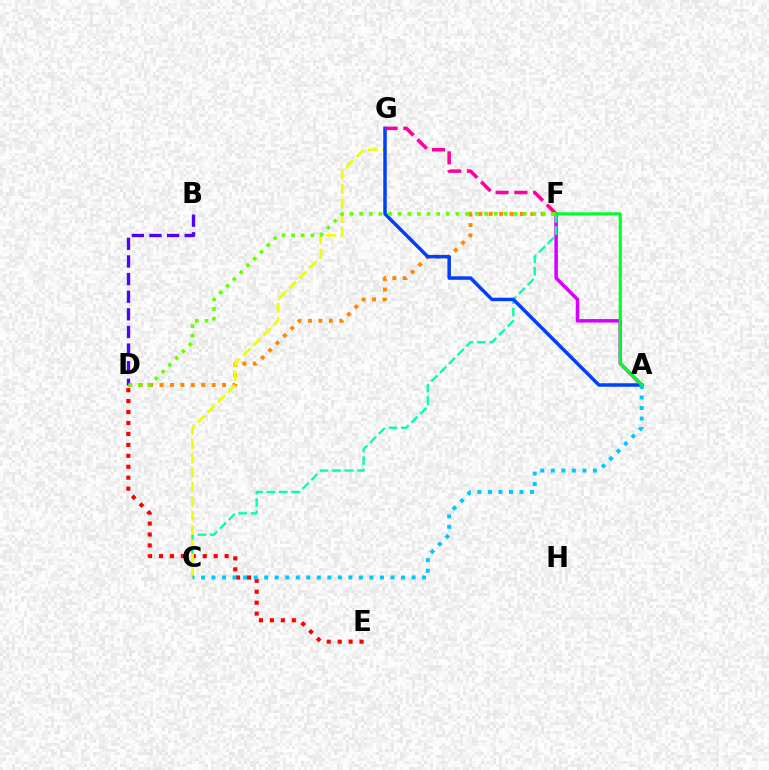{('D', 'F'): [{'color': '#ff8800', 'line_style': 'dotted', 'thickness': 2.83}, {'color': '#66ff00', 'line_style': 'dotted', 'thickness': 2.61}], ('B', 'D'): [{'color': '#4f00ff', 'line_style': 'dashed', 'thickness': 2.4}], ('A', 'F'): [{'color': '#d600ff', 'line_style': 'solid', 'thickness': 2.53}, {'color': '#00ff27', 'line_style': 'solid', 'thickness': 2.25}], ('D', 'E'): [{'color': '#ff0000', 'line_style': 'dotted', 'thickness': 2.97}], ('C', 'F'): [{'color': '#00ffaf', 'line_style': 'dashed', 'thickness': 1.68}], ('C', 'G'): [{'color': '#eeff00', 'line_style': 'dashed', 'thickness': 1.95}], ('A', 'G'): [{'color': '#003fff', 'line_style': 'solid', 'thickness': 2.51}], ('F', 'G'): [{'color': '#ff00a0', 'line_style': 'dashed', 'thickness': 2.55}], ('A', 'C'): [{'color': '#00c7ff', 'line_style': 'dotted', 'thickness': 2.86}]}